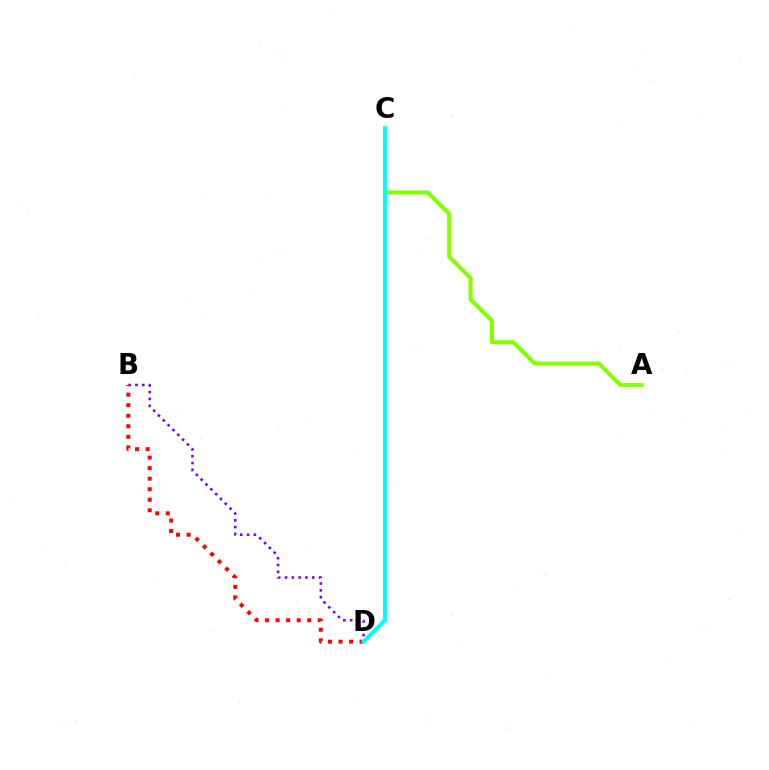{('B', 'D'): [{'color': '#ff0000', 'line_style': 'dotted', 'thickness': 2.86}, {'color': '#7200ff', 'line_style': 'dotted', 'thickness': 1.85}], ('A', 'C'): [{'color': '#84ff00', 'line_style': 'solid', 'thickness': 2.89}], ('C', 'D'): [{'color': '#00fff6', 'line_style': 'solid', 'thickness': 2.92}]}